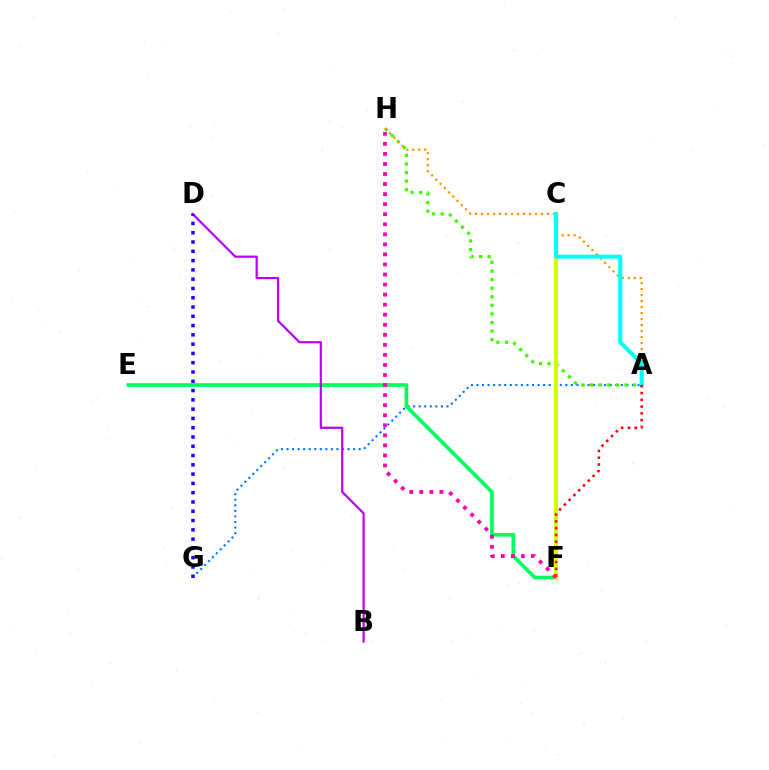{('A', 'G'): [{'color': '#0074ff', 'line_style': 'dotted', 'thickness': 1.51}], ('E', 'F'): [{'color': '#00ff5c', 'line_style': 'solid', 'thickness': 2.65}], ('A', 'H'): [{'color': '#3dff00', 'line_style': 'dotted', 'thickness': 2.33}, {'color': '#ff9400', 'line_style': 'dotted', 'thickness': 1.63}], ('B', 'D'): [{'color': '#b900ff', 'line_style': 'solid', 'thickness': 1.58}], ('D', 'G'): [{'color': '#2500ff', 'line_style': 'dotted', 'thickness': 2.52}], ('C', 'F'): [{'color': '#d1ff00', 'line_style': 'solid', 'thickness': 2.99}], ('A', 'C'): [{'color': '#00fff6', 'line_style': 'solid', 'thickness': 2.95}], ('A', 'F'): [{'color': '#ff0000', 'line_style': 'dotted', 'thickness': 1.84}], ('F', 'H'): [{'color': '#ff00ac', 'line_style': 'dotted', 'thickness': 2.73}]}